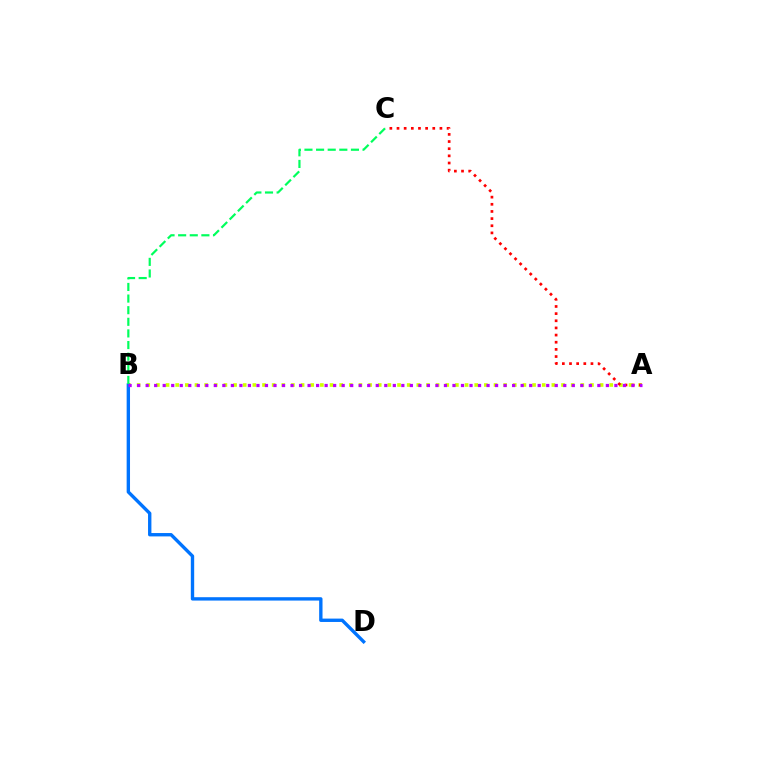{('A', 'B'): [{'color': '#d1ff00', 'line_style': 'dotted', 'thickness': 2.62}, {'color': '#b900ff', 'line_style': 'dotted', 'thickness': 2.32}], ('B', 'D'): [{'color': '#0074ff', 'line_style': 'solid', 'thickness': 2.42}], ('B', 'C'): [{'color': '#00ff5c', 'line_style': 'dashed', 'thickness': 1.58}], ('A', 'C'): [{'color': '#ff0000', 'line_style': 'dotted', 'thickness': 1.94}]}